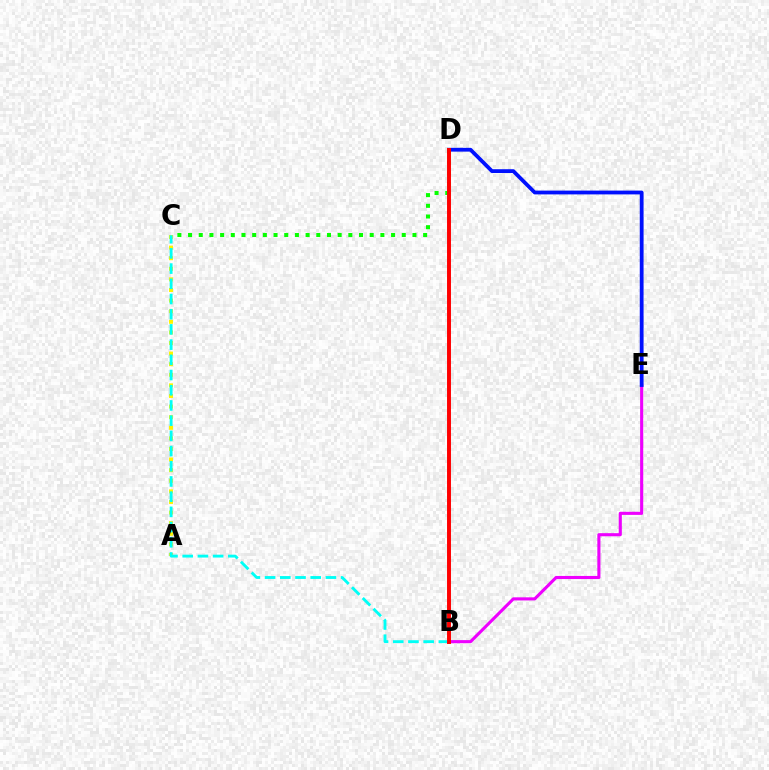{('C', 'D'): [{'color': '#08ff00', 'line_style': 'dotted', 'thickness': 2.9}], ('A', 'C'): [{'color': '#fcf500', 'line_style': 'dotted', 'thickness': 2.88}], ('B', 'C'): [{'color': '#00fff6', 'line_style': 'dashed', 'thickness': 2.07}], ('B', 'E'): [{'color': '#ee00ff', 'line_style': 'solid', 'thickness': 2.24}], ('D', 'E'): [{'color': '#0010ff', 'line_style': 'solid', 'thickness': 2.73}], ('B', 'D'): [{'color': '#ff0000', 'line_style': 'solid', 'thickness': 2.83}]}